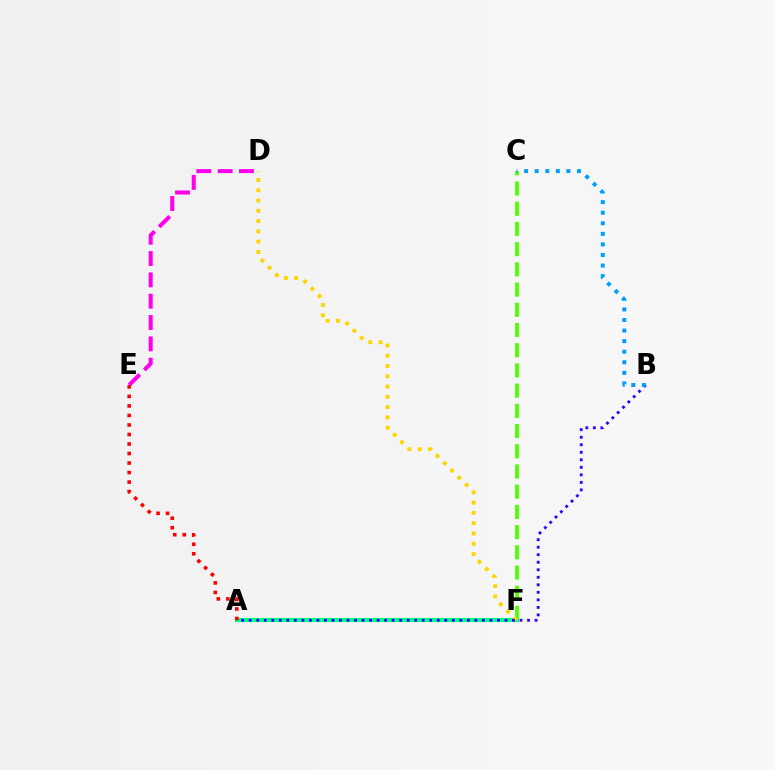{('C', 'F'): [{'color': '#4fff00', 'line_style': 'dashed', 'thickness': 2.75}], ('A', 'F'): [{'color': '#00ff86', 'line_style': 'solid', 'thickness': 3.0}], ('D', 'F'): [{'color': '#ffd500', 'line_style': 'dotted', 'thickness': 2.79}], ('A', 'B'): [{'color': '#3700ff', 'line_style': 'dotted', 'thickness': 2.04}], ('D', 'E'): [{'color': '#ff00ed', 'line_style': 'dashed', 'thickness': 2.9}], ('A', 'E'): [{'color': '#ff0000', 'line_style': 'dotted', 'thickness': 2.59}], ('B', 'C'): [{'color': '#009eff', 'line_style': 'dotted', 'thickness': 2.87}]}